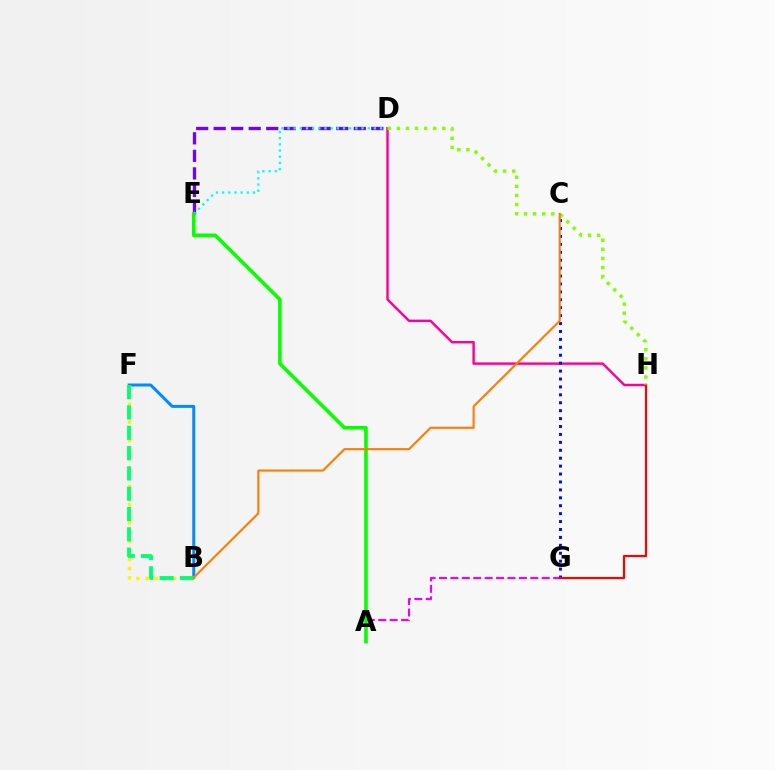{('D', 'E'): [{'color': '#7200ff', 'line_style': 'dashed', 'thickness': 2.38}, {'color': '#00fff6', 'line_style': 'dotted', 'thickness': 1.68}], ('B', 'F'): [{'color': '#008cff', 'line_style': 'solid', 'thickness': 2.15}, {'color': '#fcf500', 'line_style': 'dotted', 'thickness': 2.48}, {'color': '#00ff74', 'line_style': 'dashed', 'thickness': 2.76}], ('D', 'H'): [{'color': '#ff0094', 'line_style': 'solid', 'thickness': 1.75}, {'color': '#84ff00', 'line_style': 'dotted', 'thickness': 2.47}], ('C', 'G'): [{'color': '#0010ff', 'line_style': 'dotted', 'thickness': 2.15}], ('A', 'G'): [{'color': '#ee00ff', 'line_style': 'dashed', 'thickness': 1.55}], ('A', 'E'): [{'color': '#08ff00', 'line_style': 'solid', 'thickness': 2.6}], ('G', 'H'): [{'color': '#ff0000', 'line_style': 'solid', 'thickness': 1.56}], ('B', 'C'): [{'color': '#ff7c00', 'line_style': 'solid', 'thickness': 1.52}]}